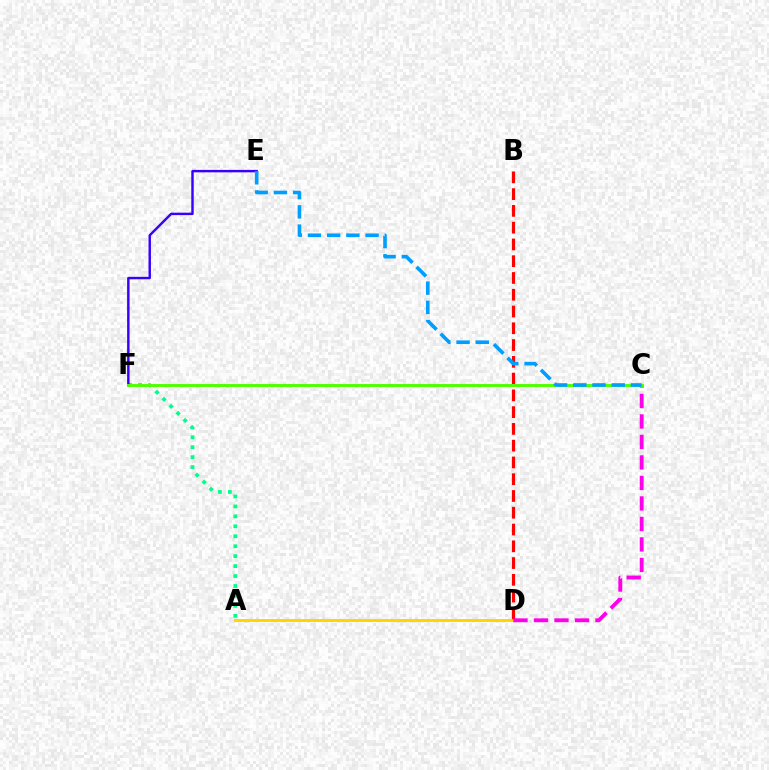{('A', 'D'): [{'color': '#ffd500', 'line_style': 'solid', 'thickness': 2.11}], ('B', 'D'): [{'color': '#ff0000', 'line_style': 'dashed', 'thickness': 2.28}], ('A', 'F'): [{'color': '#00ff86', 'line_style': 'dotted', 'thickness': 2.7}], ('E', 'F'): [{'color': '#3700ff', 'line_style': 'solid', 'thickness': 1.76}], ('C', 'D'): [{'color': '#ff00ed', 'line_style': 'dashed', 'thickness': 2.78}], ('C', 'F'): [{'color': '#4fff00', 'line_style': 'solid', 'thickness': 2.09}], ('C', 'E'): [{'color': '#009eff', 'line_style': 'dashed', 'thickness': 2.61}]}